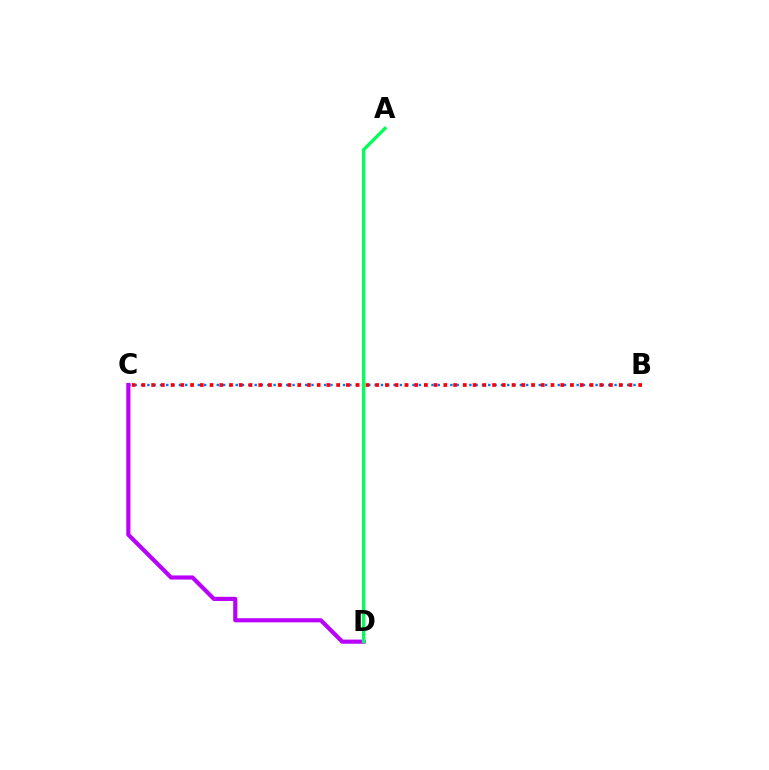{('B', 'C'): [{'color': '#0074ff', 'line_style': 'dotted', 'thickness': 1.72}, {'color': '#ff0000', 'line_style': 'dotted', 'thickness': 2.65}], ('C', 'D'): [{'color': '#b900ff', 'line_style': 'solid', 'thickness': 2.98}], ('A', 'D'): [{'color': '#d1ff00', 'line_style': 'dotted', 'thickness': 2.15}, {'color': '#00ff5c', 'line_style': 'solid', 'thickness': 2.38}]}